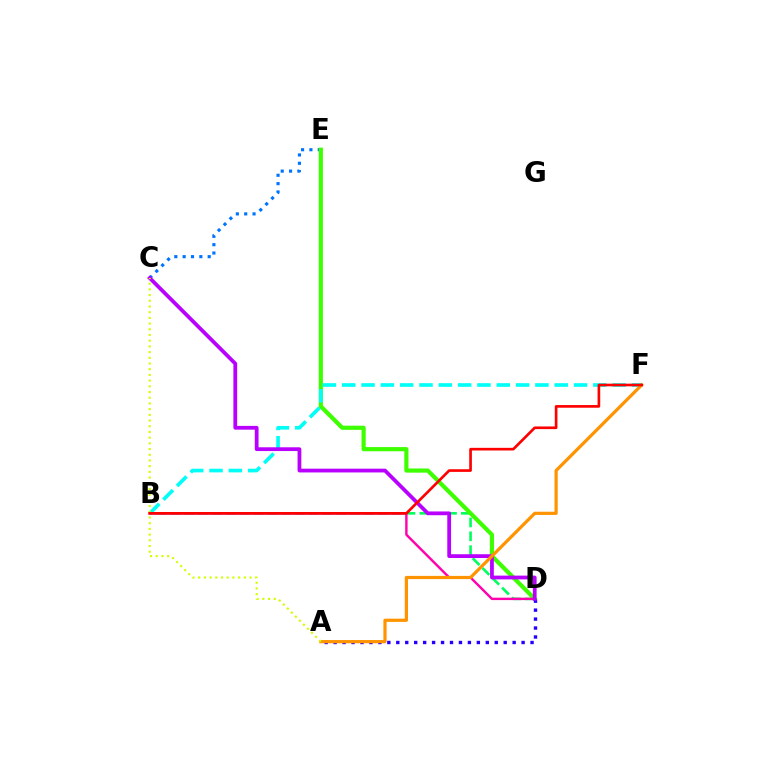{('C', 'E'): [{'color': '#0074ff', 'line_style': 'dotted', 'thickness': 2.27}], ('B', 'D'): [{'color': '#00ff5c', 'line_style': 'dashed', 'thickness': 1.88}, {'color': '#ff00ac', 'line_style': 'solid', 'thickness': 1.73}], ('D', 'E'): [{'color': '#3dff00', 'line_style': 'solid', 'thickness': 3.0}], ('B', 'F'): [{'color': '#00fff6', 'line_style': 'dashed', 'thickness': 2.62}, {'color': '#ff0000', 'line_style': 'solid', 'thickness': 1.91}], ('A', 'D'): [{'color': '#2500ff', 'line_style': 'dotted', 'thickness': 2.43}], ('C', 'D'): [{'color': '#b900ff', 'line_style': 'solid', 'thickness': 2.72}], ('A', 'F'): [{'color': '#ff9400', 'line_style': 'solid', 'thickness': 2.31}], ('A', 'C'): [{'color': '#d1ff00', 'line_style': 'dotted', 'thickness': 1.55}]}